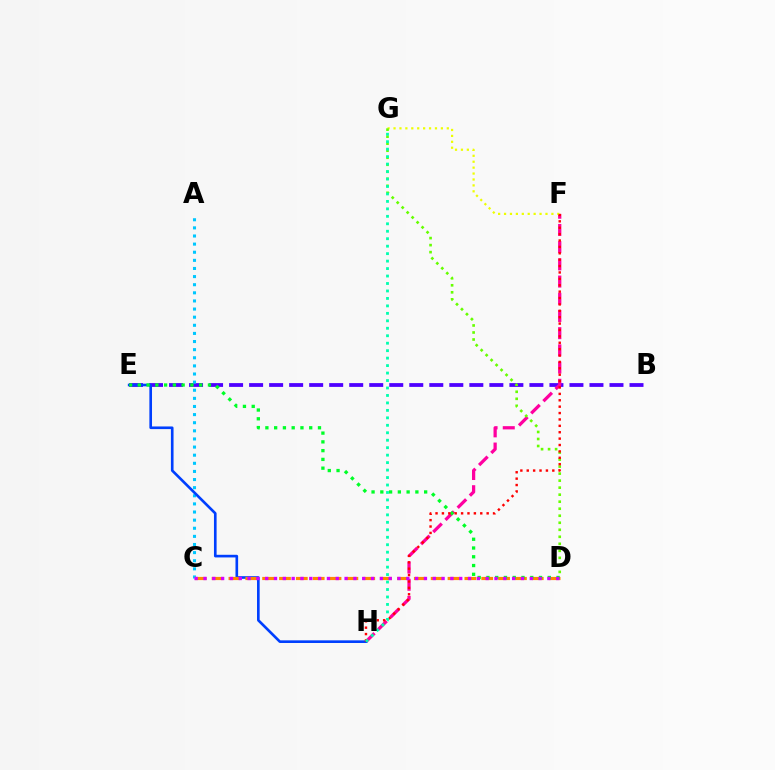{('B', 'E'): [{'color': '#4f00ff', 'line_style': 'dashed', 'thickness': 2.72}], ('A', 'C'): [{'color': '#00c7ff', 'line_style': 'dotted', 'thickness': 2.21}], ('F', 'H'): [{'color': '#ff00a0', 'line_style': 'dashed', 'thickness': 2.34}, {'color': '#ff0000', 'line_style': 'dotted', 'thickness': 1.74}], ('F', 'G'): [{'color': '#eeff00', 'line_style': 'dotted', 'thickness': 1.61}], ('E', 'H'): [{'color': '#003fff', 'line_style': 'solid', 'thickness': 1.9}], ('D', 'G'): [{'color': '#66ff00', 'line_style': 'dotted', 'thickness': 1.91}], ('C', 'D'): [{'color': '#ff8800', 'line_style': 'dashed', 'thickness': 2.29}, {'color': '#d600ff', 'line_style': 'dotted', 'thickness': 2.4}], ('D', 'E'): [{'color': '#00ff27', 'line_style': 'dotted', 'thickness': 2.38}], ('G', 'H'): [{'color': '#00ffaf', 'line_style': 'dotted', 'thickness': 2.03}]}